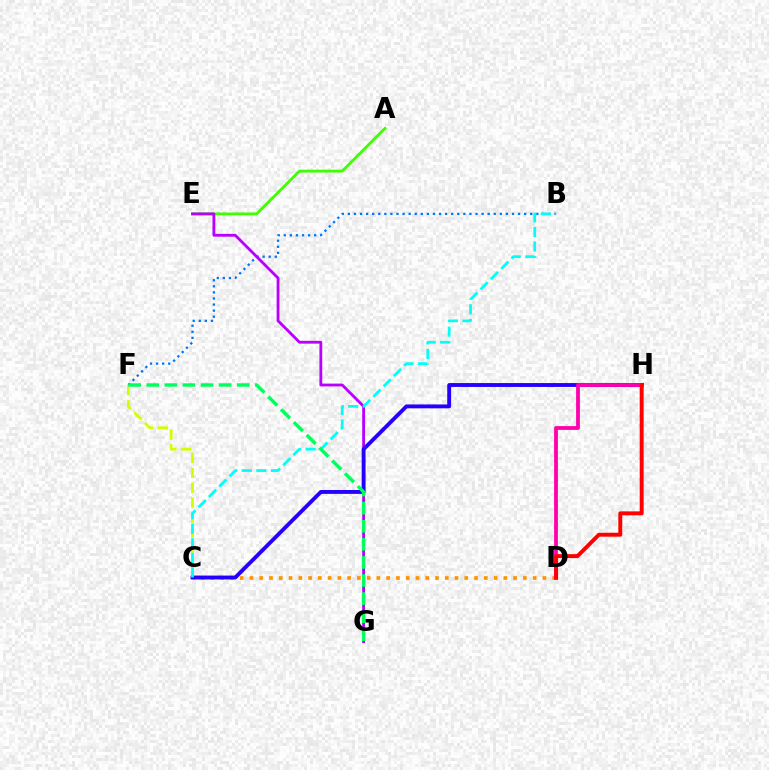{('A', 'E'): [{'color': '#3dff00', 'line_style': 'solid', 'thickness': 2.01}], ('B', 'F'): [{'color': '#0074ff', 'line_style': 'dotted', 'thickness': 1.65}], ('E', 'G'): [{'color': '#b900ff', 'line_style': 'solid', 'thickness': 2.03}], ('C', 'F'): [{'color': '#d1ff00', 'line_style': 'dashed', 'thickness': 2.03}], ('C', 'D'): [{'color': '#ff9400', 'line_style': 'dotted', 'thickness': 2.65}], ('C', 'H'): [{'color': '#2500ff', 'line_style': 'solid', 'thickness': 2.79}], ('B', 'C'): [{'color': '#00fff6', 'line_style': 'dashed', 'thickness': 1.98}], ('D', 'H'): [{'color': '#ff00ac', 'line_style': 'solid', 'thickness': 2.73}, {'color': '#ff0000', 'line_style': 'solid', 'thickness': 2.83}], ('F', 'G'): [{'color': '#00ff5c', 'line_style': 'dashed', 'thickness': 2.46}]}